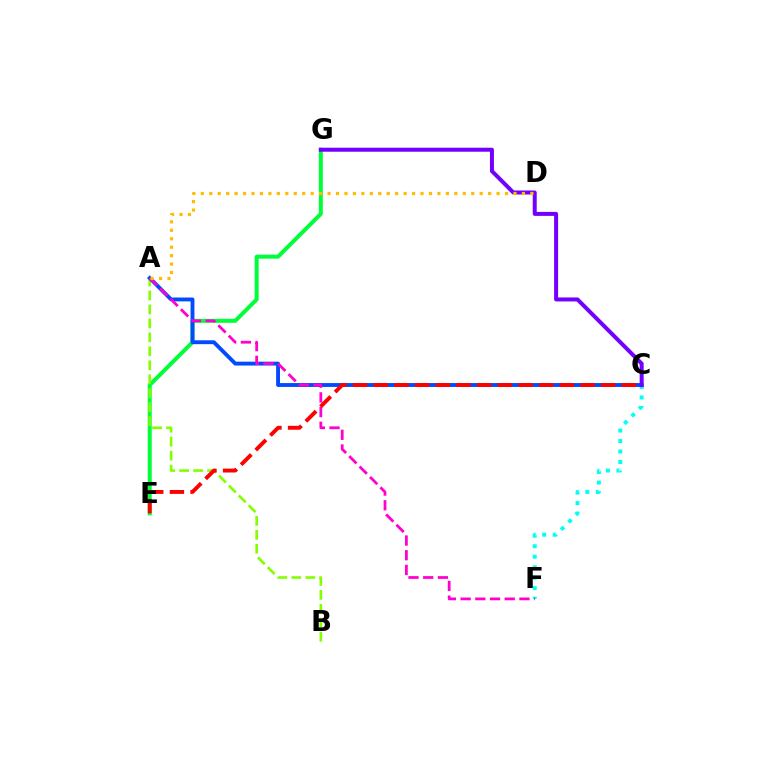{('C', 'F'): [{'color': '#00fff6', 'line_style': 'dotted', 'thickness': 2.85}], ('E', 'G'): [{'color': '#00ff39', 'line_style': 'solid', 'thickness': 2.88}], ('A', 'B'): [{'color': '#84ff00', 'line_style': 'dashed', 'thickness': 1.9}], ('A', 'C'): [{'color': '#004bff', 'line_style': 'solid', 'thickness': 2.79}], ('A', 'F'): [{'color': '#ff00cf', 'line_style': 'dashed', 'thickness': 2.0}], ('C', 'E'): [{'color': '#ff0000', 'line_style': 'dashed', 'thickness': 2.81}], ('C', 'G'): [{'color': '#7200ff', 'line_style': 'solid', 'thickness': 2.88}], ('A', 'D'): [{'color': '#ffbd00', 'line_style': 'dotted', 'thickness': 2.3}]}